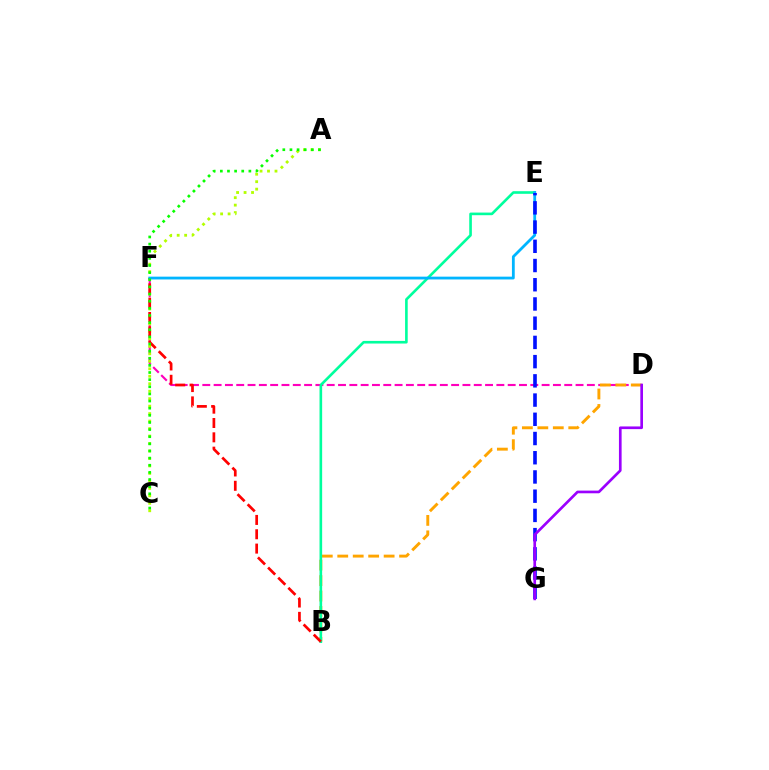{('D', 'F'): [{'color': '#ff00bd', 'line_style': 'dashed', 'thickness': 1.54}], ('B', 'D'): [{'color': '#ffa500', 'line_style': 'dashed', 'thickness': 2.1}], ('B', 'E'): [{'color': '#00ff9d', 'line_style': 'solid', 'thickness': 1.89}], ('A', 'C'): [{'color': '#b3ff00', 'line_style': 'dotted', 'thickness': 2.03}, {'color': '#08ff00', 'line_style': 'dotted', 'thickness': 1.94}], ('B', 'F'): [{'color': '#ff0000', 'line_style': 'dashed', 'thickness': 1.95}], ('E', 'F'): [{'color': '#00b5ff', 'line_style': 'solid', 'thickness': 2.01}], ('E', 'G'): [{'color': '#0010ff', 'line_style': 'dashed', 'thickness': 2.61}], ('D', 'G'): [{'color': '#9b00ff', 'line_style': 'solid', 'thickness': 1.92}]}